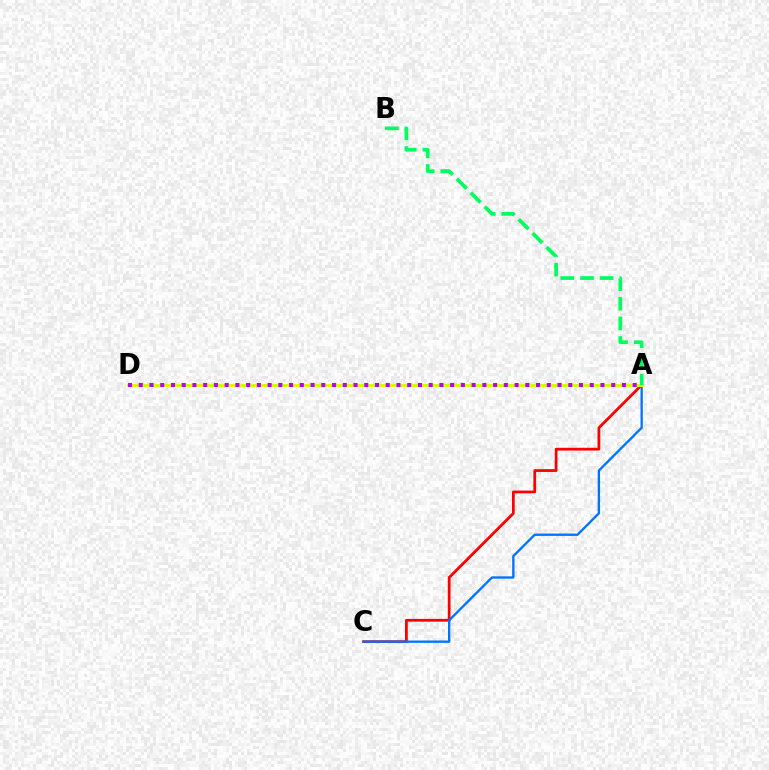{('A', 'C'): [{'color': '#ff0000', 'line_style': 'solid', 'thickness': 1.99}, {'color': '#0074ff', 'line_style': 'solid', 'thickness': 1.68}], ('A', 'D'): [{'color': '#d1ff00', 'line_style': 'solid', 'thickness': 2.12}, {'color': '#b900ff', 'line_style': 'dotted', 'thickness': 2.92}], ('A', 'B'): [{'color': '#00ff5c', 'line_style': 'dashed', 'thickness': 2.67}]}